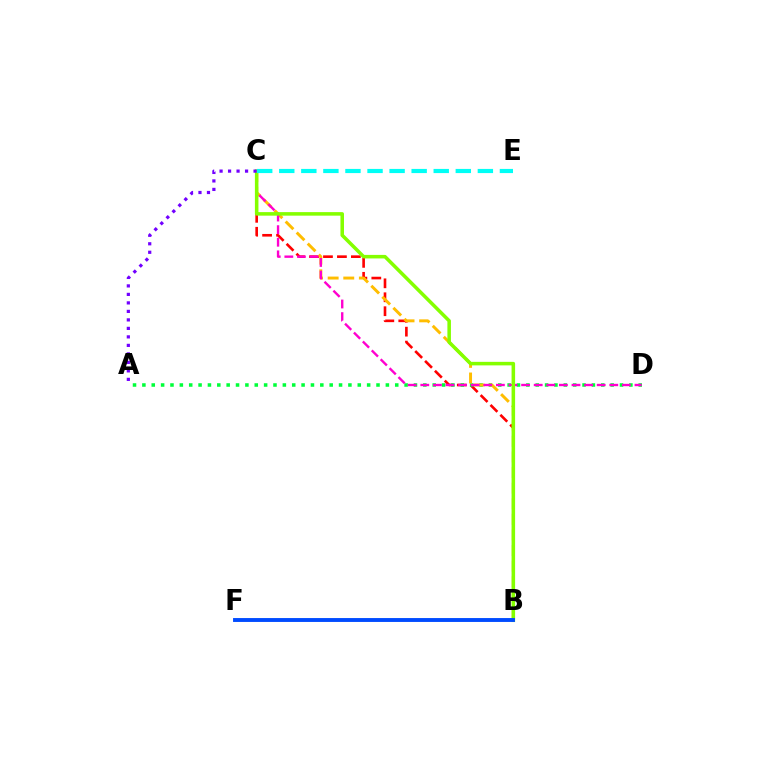{('B', 'C'): [{'color': '#ff0000', 'line_style': 'dashed', 'thickness': 1.89}, {'color': '#ffbd00', 'line_style': 'dashed', 'thickness': 2.12}, {'color': '#84ff00', 'line_style': 'solid', 'thickness': 2.55}], ('A', 'D'): [{'color': '#00ff39', 'line_style': 'dotted', 'thickness': 2.54}], ('C', 'D'): [{'color': '#ff00cf', 'line_style': 'dashed', 'thickness': 1.71}], ('A', 'C'): [{'color': '#7200ff', 'line_style': 'dotted', 'thickness': 2.31}], ('B', 'F'): [{'color': '#004bff', 'line_style': 'solid', 'thickness': 2.8}], ('C', 'E'): [{'color': '#00fff6', 'line_style': 'dashed', 'thickness': 3.0}]}